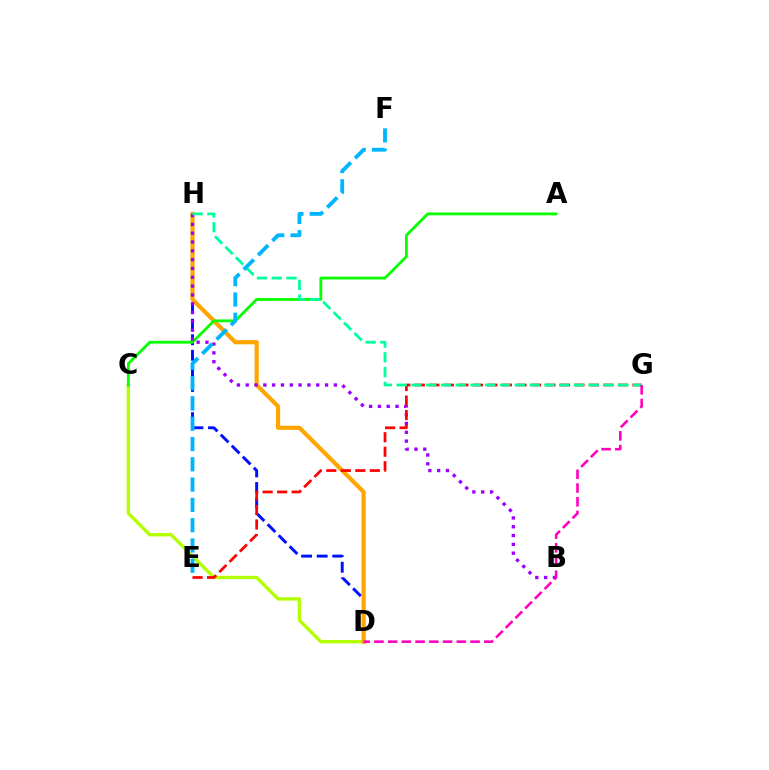{('C', 'D'): [{'color': '#b3ff00', 'line_style': 'solid', 'thickness': 2.44}], ('D', 'H'): [{'color': '#0010ff', 'line_style': 'dashed', 'thickness': 2.12}, {'color': '#ffa500', 'line_style': 'solid', 'thickness': 3.0}], ('A', 'C'): [{'color': '#08ff00', 'line_style': 'solid', 'thickness': 2.02}], ('B', 'H'): [{'color': '#9b00ff', 'line_style': 'dotted', 'thickness': 2.4}], ('E', 'G'): [{'color': '#ff0000', 'line_style': 'dashed', 'thickness': 1.97}], ('G', 'H'): [{'color': '#00ff9d', 'line_style': 'dashed', 'thickness': 2.01}], ('E', 'F'): [{'color': '#00b5ff', 'line_style': 'dashed', 'thickness': 2.76}], ('D', 'G'): [{'color': '#ff00bd', 'line_style': 'dashed', 'thickness': 1.87}]}